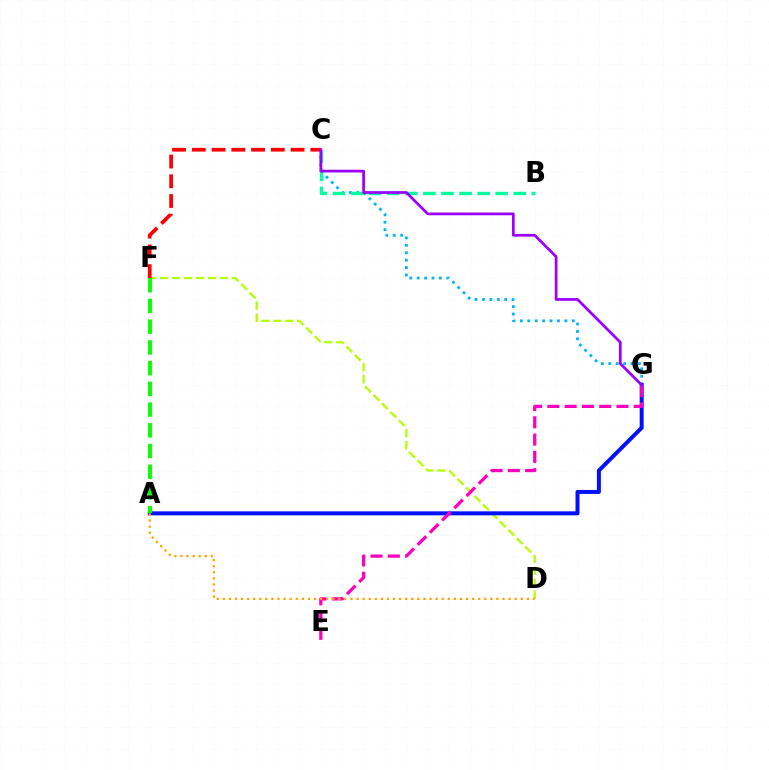{('C', 'G'): [{'color': '#00b5ff', 'line_style': 'dotted', 'thickness': 2.01}, {'color': '#9b00ff', 'line_style': 'solid', 'thickness': 1.97}], ('D', 'F'): [{'color': '#b3ff00', 'line_style': 'dashed', 'thickness': 1.62}], ('B', 'C'): [{'color': '#00ff9d', 'line_style': 'dashed', 'thickness': 2.46}], ('C', 'F'): [{'color': '#ff0000', 'line_style': 'dashed', 'thickness': 2.68}], ('A', 'G'): [{'color': '#0010ff', 'line_style': 'solid', 'thickness': 2.87}], ('E', 'G'): [{'color': '#ff00bd', 'line_style': 'dashed', 'thickness': 2.35}], ('A', 'D'): [{'color': '#ffa500', 'line_style': 'dotted', 'thickness': 1.65}], ('A', 'F'): [{'color': '#08ff00', 'line_style': 'dashed', 'thickness': 2.82}]}